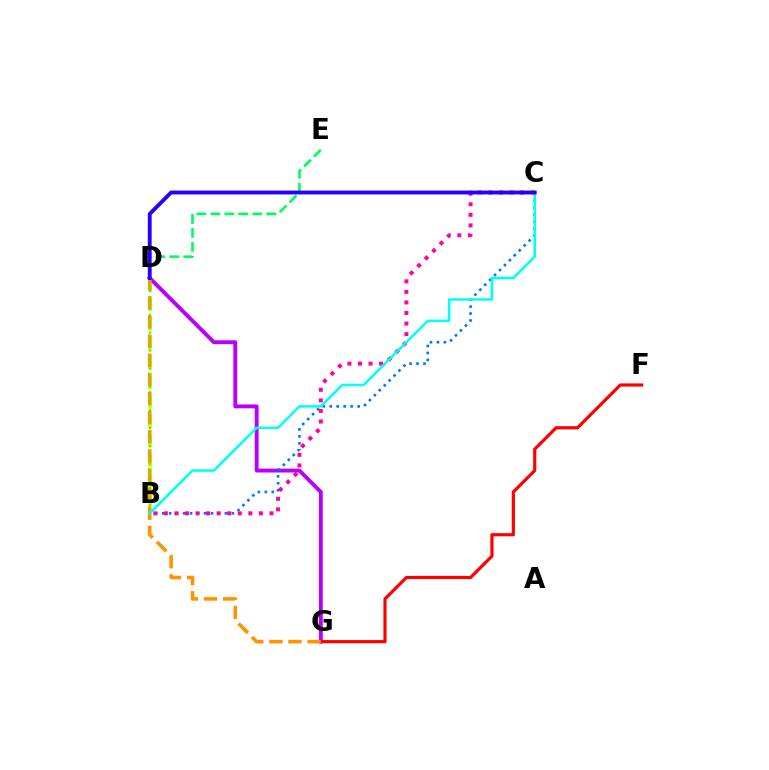{('B', 'D'): [{'color': '#d1ff00', 'line_style': 'dashed', 'thickness': 2.65}, {'color': '#3dff00', 'line_style': 'dotted', 'thickness': 1.62}], ('D', 'G'): [{'color': '#b900ff', 'line_style': 'solid', 'thickness': 2.8}, {'color': '#ff9400', 'line_style': 'dashed', 'thickness': 2.6}], ('B', 'C'): [{'color': '#0074ff', 'line_style': 'dotted', 'thickness': 1.89}, {'color': '#ff00ac', 'line_style': 'dotted', 'thickness': 2.87}, {'color': '#00fff6', 'line_style': 'solid', 'thickness': 1.81}], ('F', 'G'): [{'color': '#ff0000', 'line_style': 'solid', 'thickness': 2.29}], ('D', 'E'): [{'color': '#00ff5c', 'line_style': 'dashed', 'thickness': 1.9}], ('C', 'D'): [{'color': '#2500ff', 'line_style': 'solid', 'thickness': 2.78}]}